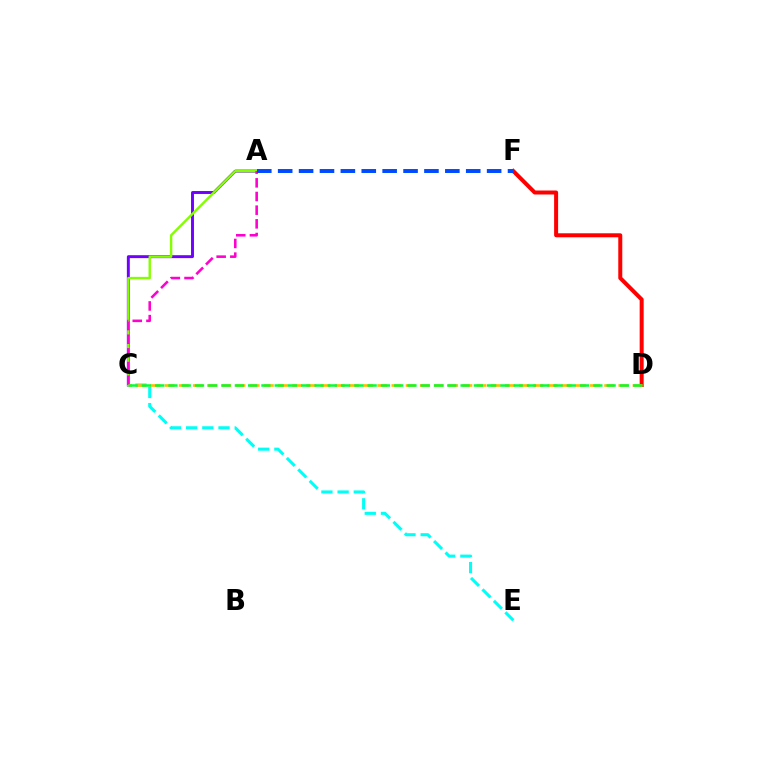{('D', 'F'): [{'color': '#ff0000', 'line_style': 'solid', 'thickness': 2.88}], ('A', 'C'): [{'color': '#7200ff', 'line_style': 'solid', 'thickness': 2.11}, {'color': '#84ff00', 'line_style': 'solid', 'thickness': 1.73}, {'color': '#ff00cf', 'line_style': 'dashed', 'thickness': 1.86}], ('C', 'E'): [{'color': '#00fff6', 'line_style': 'dashed', 'thickness': 2.2}], ('A', 'F'): [{'color': '#004bff', 'line_style': 'dashed', 'thickness': 2.84}], ('C', 'D'): [{'color': '#ffbd00', 'line_style': 'dashed', 'thickness': 1.93}, {'color': '#00ff39', 'line_style': 'dashed', 'thickness': 1.8}]}